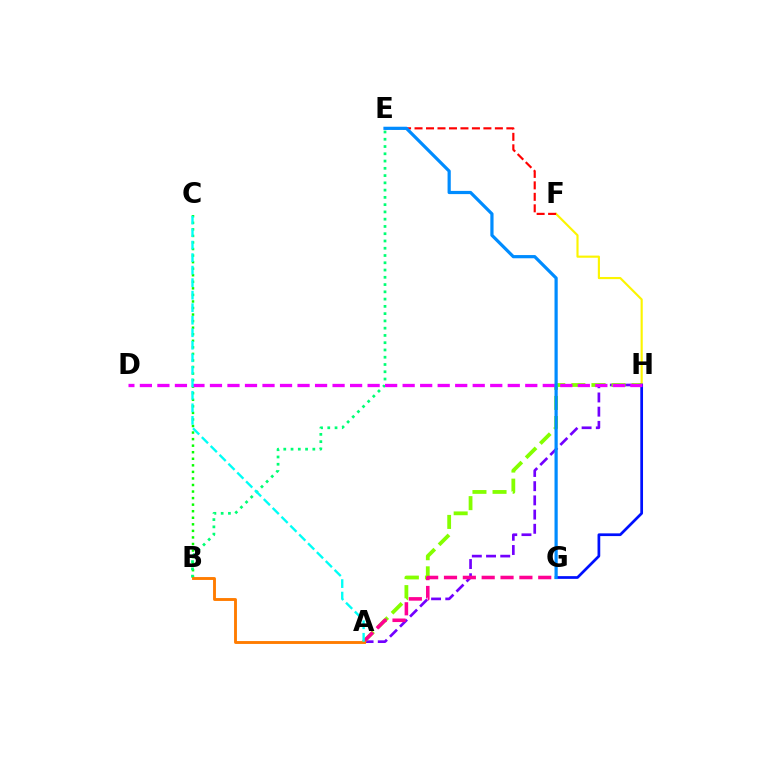{('A', 'H'): [{'color': '#7200ff', 'line_style': 'dashed', 'thickness': 1.93}, {'color': '#84ff00', 'line_style': 'dashed', 'thickness': 2.73}], ('B', 'C'): [{'color': '#08ff00', 'line_style': 'dotted', 'thickness': 1.78}], ('B', 'E'): [{'color': '#00ff74', 'line_style': 'dotted', 'thickness': 1.97}], ('F', 'H'): [{'color': '#fcf500', 'line_style': 'solid', 'thickness': 1.55}], ('A', 'G'): [{'color': '#ff0094', 'line_style': 'dashed', 'thickness': 2.56}], ('G', 'H'): [{'color': '#0010ff', 'line_style': 'solid', 'thickness': 1.96}], ('D', 'H'): [{'color': '#ee00ff', 'line_style': 'dashed', 'thickness': 2.38}], ('E', 'F'): [{'color': '#ff0000', 'line_style': 'dashed', 'thickness': 1.56}], ('E', 'G'): [{'color': '#008cff', 'line_style': 'solid', 'thickness': 2.31}], ('A', 'B'): [{'color': '#ff7c00', 'line_style': 'solid', 'thickness': 2.08}], ('A', 'C'): [{'color': '#00fff6', 'line_style': 'dashed', 'thickness': 1.7}]}